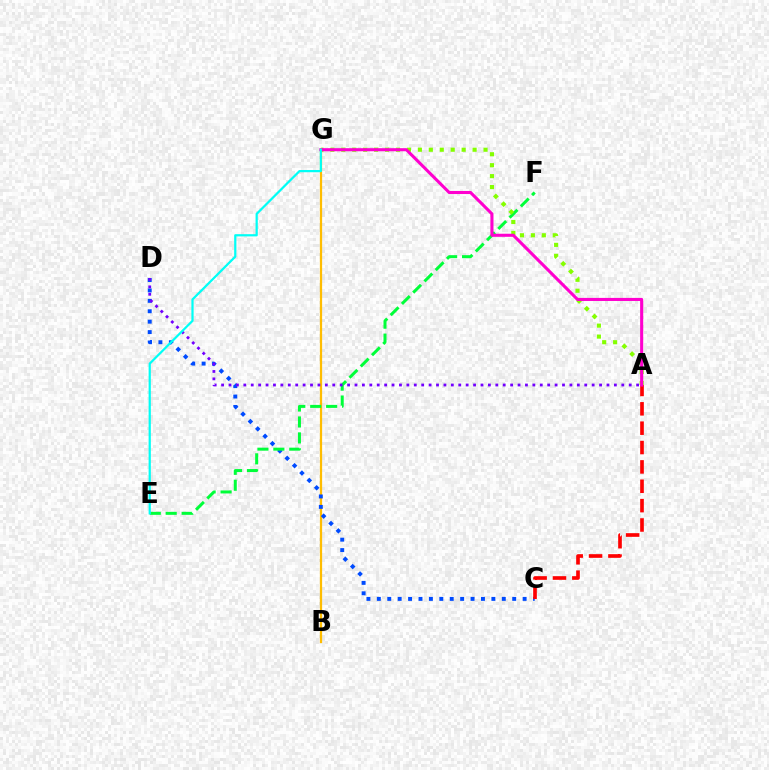{('B', 'G'): [{'color': '#ffbd00', 'line_style': 'solid', 'thickness': 1.62}], ('C', 'D'): [{'color': '#004bff', 'line_style': 'dotted', 'thickness': 2.83}], ('E', 'F'): [{'color': '#00ff39', 'line_style': 'dashed', 'thickness': 2.16}], ('A', 'G'): [{'color': '#84ff00', 'line_style': 'dotted', 'thickness': 2.97}, {'color': '#ff00cf', 'line_style': 'solid', 'thickness': 2.21}], ('A', 'C'): [{'color': '#ff0000', 'line_style': 'dashed', 'thickness': 2.63}], ('A', 'D'): [{'color': '#7200ff', 'line_style': 'dotted', 'thickness': 2.01}], ('E', 'G'): [{'color': '#00fff6', 'line_style': 'solid', 'thickness': 1.6}]}